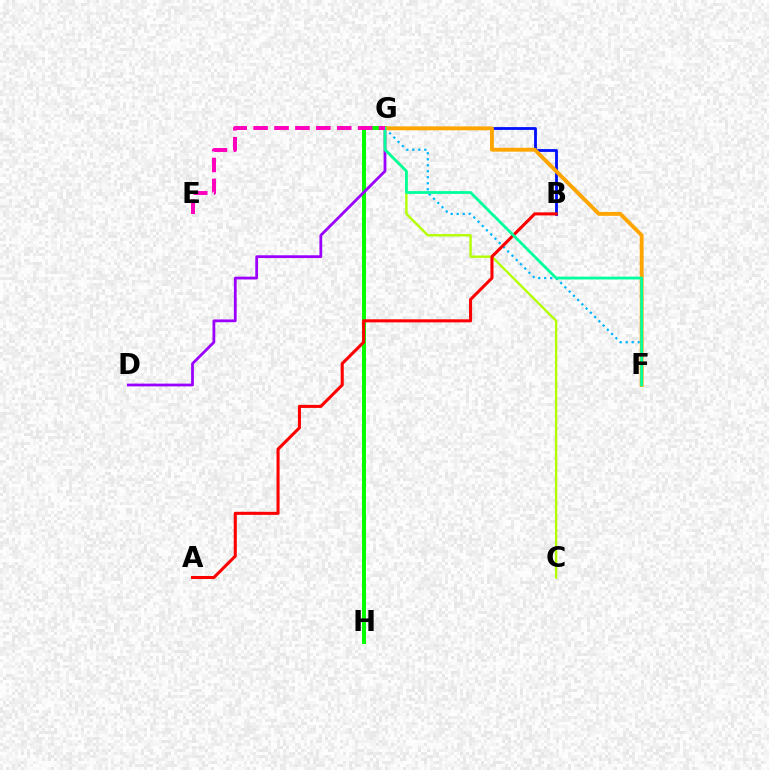{('G', 'H'): [{'color': '#08ff00', 'line_style': 'solid', 'thickness': 2.88}], ('D', 'G'): [{'color': '#9b00ff', 'line_style': 'solid', 'thickness': 2.0}], ('C', 'G'): [{'color': '#b3ff00', 'line_style': 'solid', 'thickness': 1.71}], ('B', 'G'): [{'color': '#0010ff', 'line_style': 'solid', 'thickness': 2.02}], ('F', 'G'): [{'color': '#00b5ff', 'line_style': 'dotted', 'thickness': 1.63}, {'color': '#ffa500', 'line_style': 'solid', 'thickness': 2.79}, {'color': '#00ff9d', 'line_style': 'solid', 'thickness': 2.01}], ('A', 'B'): [{'color': '#ff0000', 'line_style': 'solid', 'thickness': 2.21}], ('E', 'G'): [{'color': '#ff00bd', 'line_style': 'dashed', 'thickness': 2.84}]}